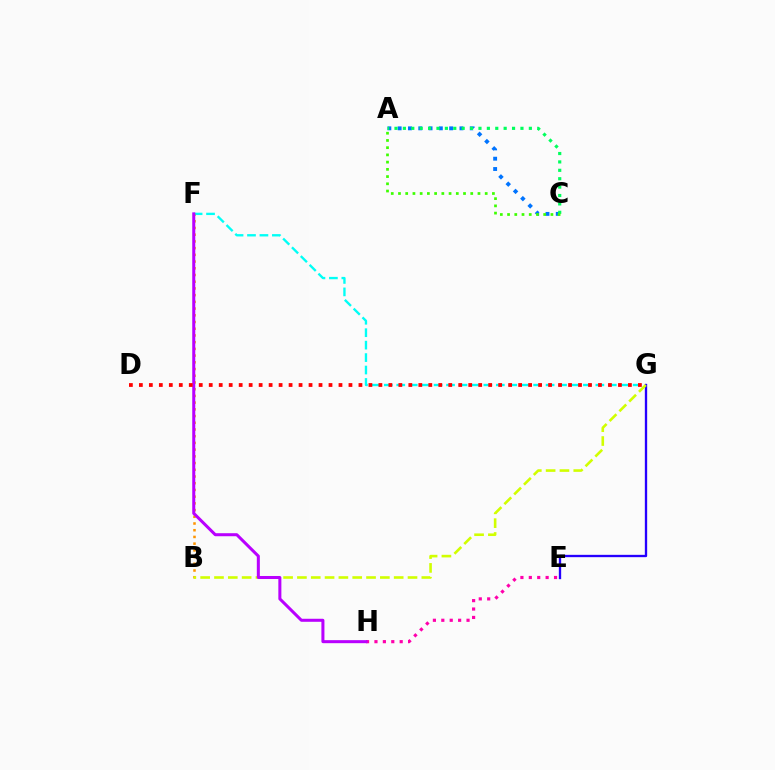{('A', 'C'): [{'color': '#0074ff', 'line_style': 'dotted', 'thickness': 2.8}, {'color': '#00ff5c', 'line_style': 'dotted', 'thickness': 2.28}, {'color': '#3dff00', 'line_style': 'dotted', 'thickness': 1.96}], ('F', 'G'): [{'color': '#00fff6', 'line_style': 'dashed', 'thickness': 1.69}], ('B', 'F'): [{'color': '#ff9400', 'line_style': 'dotted', 'thickness': 1.82}], ('E', 'H'): [{'color': '#ff00ac', 'line_style': 'dotted', 'thickness': 2.28}], ('E', 'G'): [{'color': '#2500ff', 'line_style': 'solid', 'thickness': 1.67}], ('B', 'G'): [{'color': '#d1ff00', 'line_style': 'dashed', 'thickness': 1.88}], ('F', 'H'): [{'color': '#b900ff', 'line_style': 'solid', 'thickness': 2.18}], ('D', 'G'): [{'color': '#ff0000', 'line_style': 'dotted', 'thickness': 2.71}]}